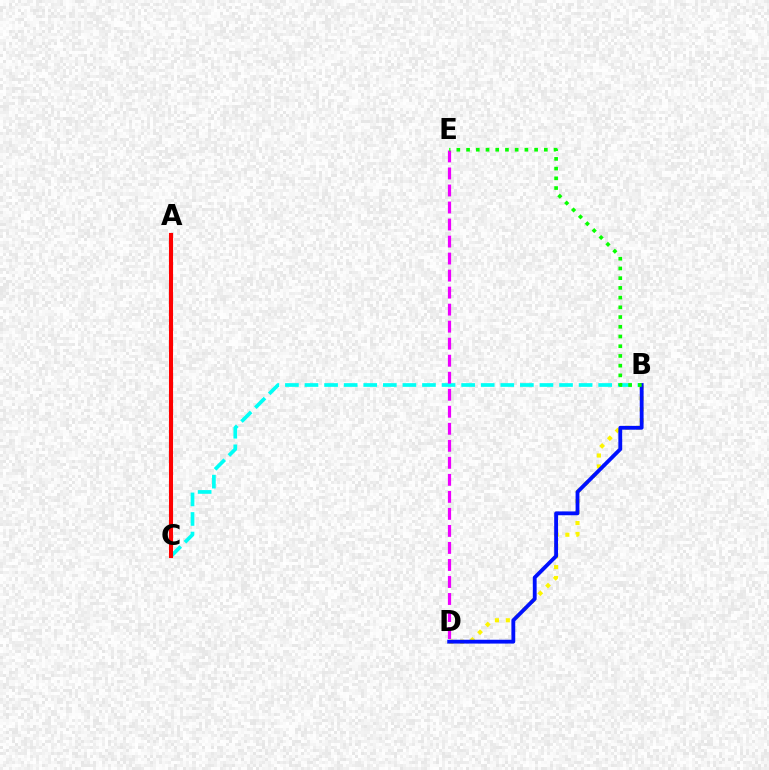{('B', 'C'): [{'color': '#00fff6', 'line_style': 'dashed', 'thickness': 2.66}], ('B', 'D'): [{'color': '#fcf500', 'line_style': 'dotted', 'thickness': 2.96}, {'color': '#0010ff', 'line_style': 'solid', 'thickness': 2.76}], ('D', 'E'): [{'color': '#ee00ff', 'line_style': 'dashed', 'thickness': 2.31}], ('B', 'E'): [{'color': '#08ff00', 'line_style': 'dotted', 'thickness': 2.64}], ('A', 'C'): [{'color': '#ff0000', 'line_style': 'solid', 'thickness': 2.94}]}